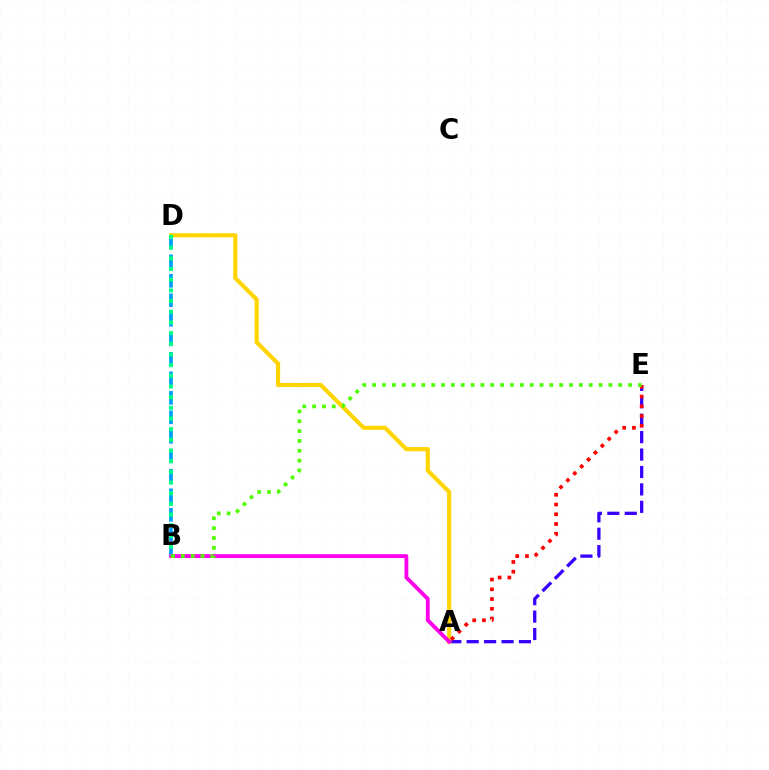{('B', 'D'): [{'color': '#009eff', 'line_style': 'dashed', 'thickness': 2.65}, {'color': '#00ff86', 'line_style': 'dotted', 'thickness': 2.9}], ('A', 'E'): [{'color': '#3700ff', 'line_style': 'dashed', 'thickness': 2.37}, {'color': '#ff0000', 'line_style': 'dotted', 'thickness': 2.65}], ('A', 'D'): [{'color': '#ffd500', 'line_style': 'solid', 'thickness': 2.99}], ('A', 'B'): [{'color': '#ff00ed', 'line_style': 'solid', 'thickness': 2.77}], ('B', 'E'): [{'color': '#4fff00', 'line_style': 'dotted', 'thickness': 2.67}]}